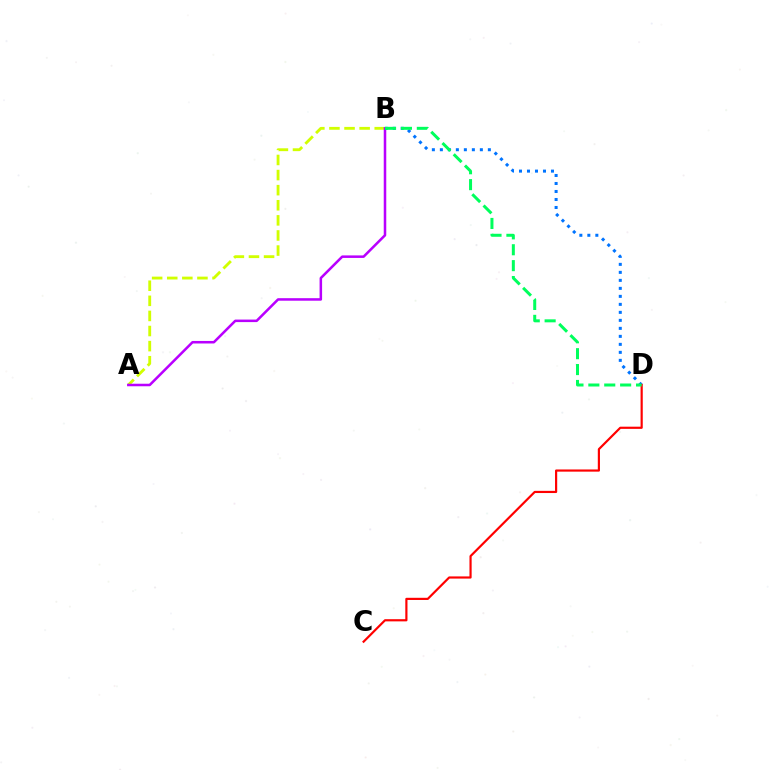{('A', 'B'): [{'color': '#d1ff00', 'line_style': 'dashed', 'thickness': 2.05}, {'color': '#b900ff', 'line_style': 'solid', 'thickness': 1.82}], ('B', 'D'): [{'color': '#0074ff', 'line_style': 'dotted', 'thickness': 2.17}, {'color': '#00ff5c', 'line_style': 'dashed', 'thickness': 2.16}], ('C', 'D'): [{'color': '#ff0000', 'line_style': 'solid', 'thickness': 1.57}]}